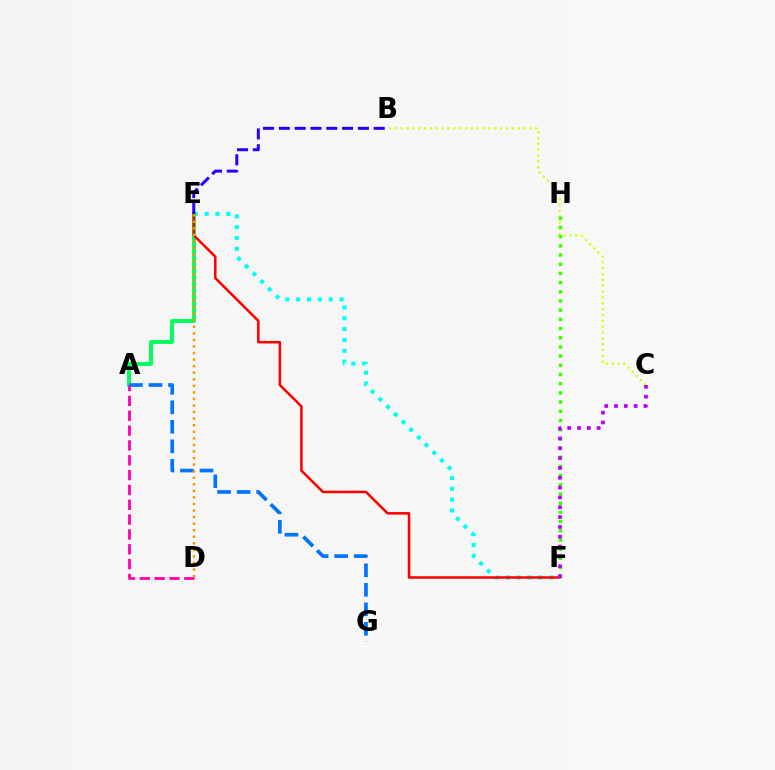{('E', 'F'): [{'color': '#00fff6', 'line_style': 'dotted', 'thickness': 2.95}, {'color': '#ff0000', 'line_style': 'solid', 'thickness': 1.82}], ('B', 'C'): [{'color': '#d1ff00', 'line_style': 'dotted', 'thickness': 1.59}], ('A', 'E'): [{'color': '#00ff5c', 'line_style': 'solid', 'thickness': 2.82}], ('B', 'E'): [{'color': '#2500ff', 'line_style': 'dashed', 'thickness': 2.15}], ('F', 'H'): [{'color': '#3dff00', 'line_style': 'dotted', 'thickness': 2.5}], ('C', 'F'): [{'color': '#b900ff', 'line_style': 'dotted', 'thickness': 2.67}], ('A', 'G'): [{'color': '#0074ff', 'line_style': 'dashed', 'thickness': 2.65}], ('D', 'E'): [{'color': '#ff9400', 'line_style': 'dotted', 'thickness': 1.78}], ('A', 'D'): [{'color': '#ff00ac', 'line_style': 'dashed', 'thickness': 2.02}]}